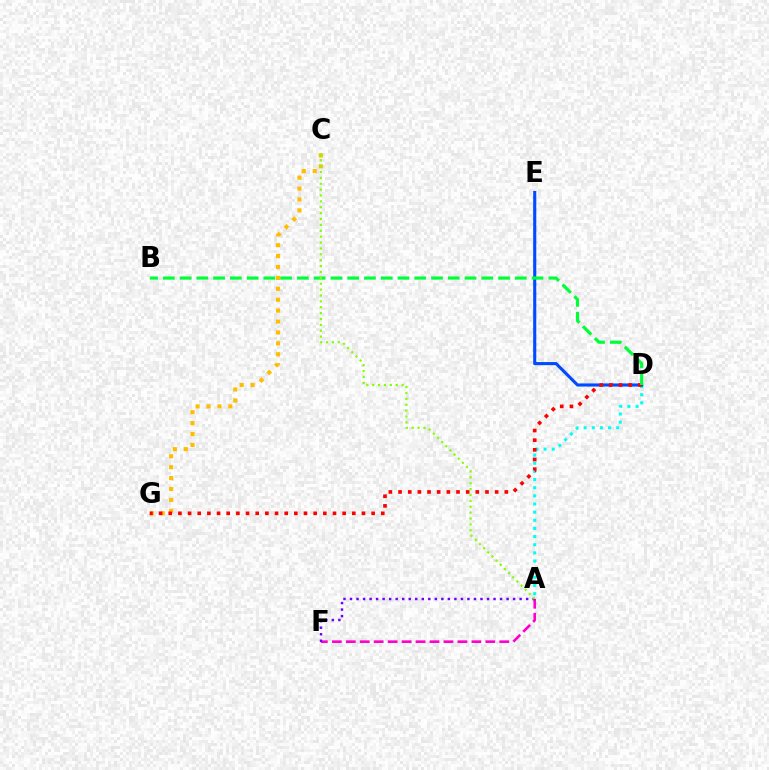{('C', 'G'): [{'color': '#ffbd00', 'line_style': 'dotted', 'thickness': 2.96}], ('A', 'D'): [{'color': '#00fff6', 'line_style': 'dotted', 'thickness': 2.21}], ('A', 'F'): [{'color': '#ff00cf', 'line_style': 'dashed', 'thickness': 1.9}, {'color': '#7200ff', 'line_style': 'dotted', 'thickness': 1.77}], ('D', 'E'): [{'color': '#004bff', 'line_style': 'solid', 'thickness': 2.24}], ('D', 'G'): [{'color': '#ff0000', 'line_style': 'dotted', 'thickness': 2.62}], ('B', 'D'): [{'color': '#00ff39', 'line_style': 'dashed', 'thickness': 2.28}], ('A', 'C'): [{'color': '#84ff00', 'line_style': 'dotted', 'thickness': 1.6}]}